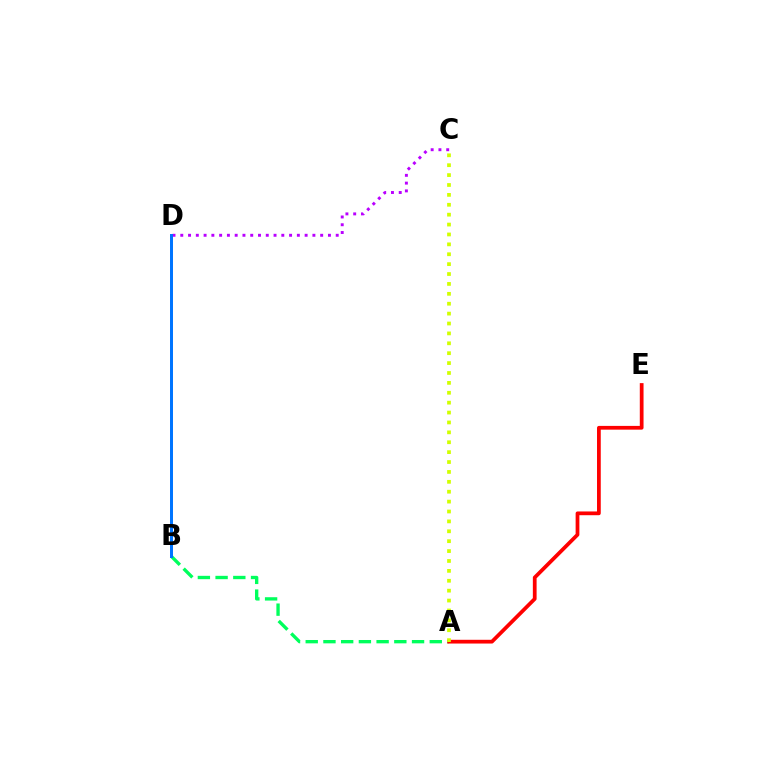{('A', 'B'): [{'color': '#00ff5c', 'line_style': 'dashed', 'thickness': 2.41}], ('A', 'E'): [{'color': '#ff0000', 'line_style': 'solid', 'thickness': 2.7}], ('C', 'D'): [{'color': '#b900ff', 'line_style': 'dotted', 'thickness': 2.11}], ('B', 'D'): [{'color': '#0074ff', 'line_style': 'solid', 'thickness': 2.15}], ('A', 'C'): [{'color': '#d1ff00', 'line_style': 'dotted', 'thickness': 2.69}]}